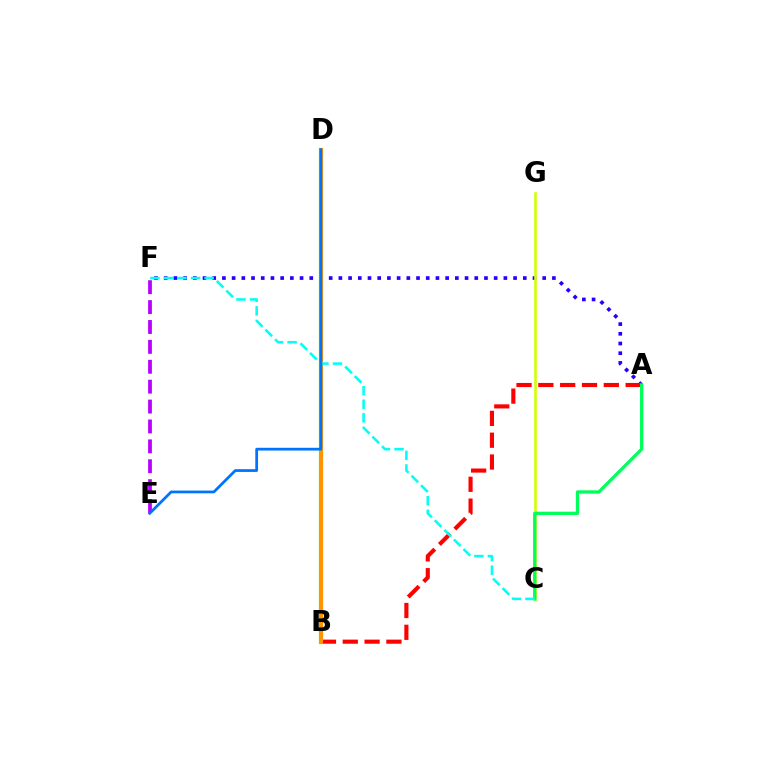{('B', 'D'): [{'color': '#3dff00', 'line_style': 'solid', 'thickness': 2.99}, {'color': '#ff00ac', 'line_style': 'dashed', 'thickness': 1.99}, {'color': '#ff9400', 'line_style': 'solid', 'thickness': 2.92}], ('E', 'F'): [{'color': '#b900ff', 'line_style': 'dashed', 'thickness': 2.7}], ('A', 'F'): [{'color': '#2500ff', 'line_style': 'dotted', 'thickness': 2.64}], ('A', 'B'): [{'color': '#ff0000', 'line_style': 'dashed', 'thickness': 2.96}], ('C', 'G'): [{'color': '#d1ff00', 'line_style': 'solid', 'thickness': 1.86}], ('A', 'C'): [{'color': '#00ff5c', 'line_style': 'solid', 'thickness': 2.36}], ('C', 'F'): [{'color': '#00fff6', 'line_style': 'dashed', 'thickness': 1.84}], ('D', 'E'): [{'color': '#0074ff', 'line_style': 'solid', 'thickness': 1.98}]}